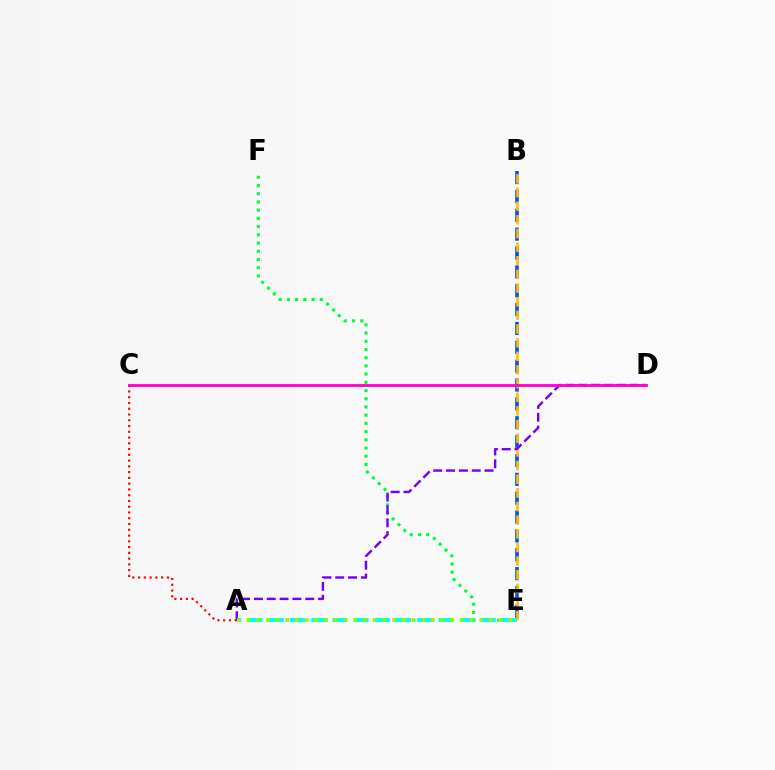{('E', 'F'): [{'color': '#00ff39', 'line_style': 'dotted', 'thickness': 2.23}], ('A', 'E'): [{'color': '#00fff6', 'line_style': 'dashed', 'thickness': 2.88}, {'color': '#84ff00', 'line_style': 'dotted', 'thickness': 2.63}], ('A', 'C'): [{'color': '#ff0000', 'line_style': 'dotted', 'thickness': 1.57}], ('B', 'E'): [{'color': '#004bff', 'line_style': 'dashed', 'thickness': 2.56}, {'color': '#ffbd00', 'line_style': 'dashed', 'thickness': 1.85}], ('A', 'D'): [{'color': '#7200ff', 'line_style': 'dashed', 'thickness': 1.74}], ('C', 'D'): [{'color': '#ff00cf', 'line_style': 'solid', 'thickness': 2.04}]}